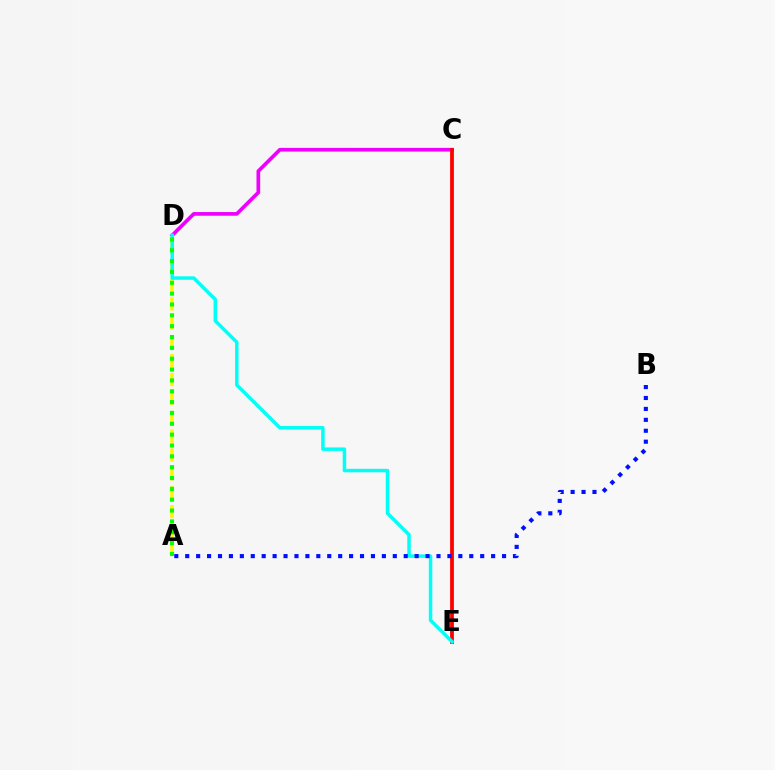{('C', 'D'): [{'color': '#ee00ff', 'line_style': 'solid', 'thickness': 2.65}], ('C', 'E'): [{'color': '#ff0000', 'line_style': 'solid', 'thickness': 2.72}], ('A', 'D'): [{'color': '#fcf500', 'line_style': 'dashed', 'thickness': 2.56}, {'color': '#08ff00', 'line_style': 'dotted', 'thickness': 2.95}], ('D', 'E'): [{'color': '#00fff6', 'line_style': 'solid', 'thickness': 2.5}], ('A', 'B'): [{'color': '#0010ff', 'line_style': 'dotted', 'thickness': 2.97}]}